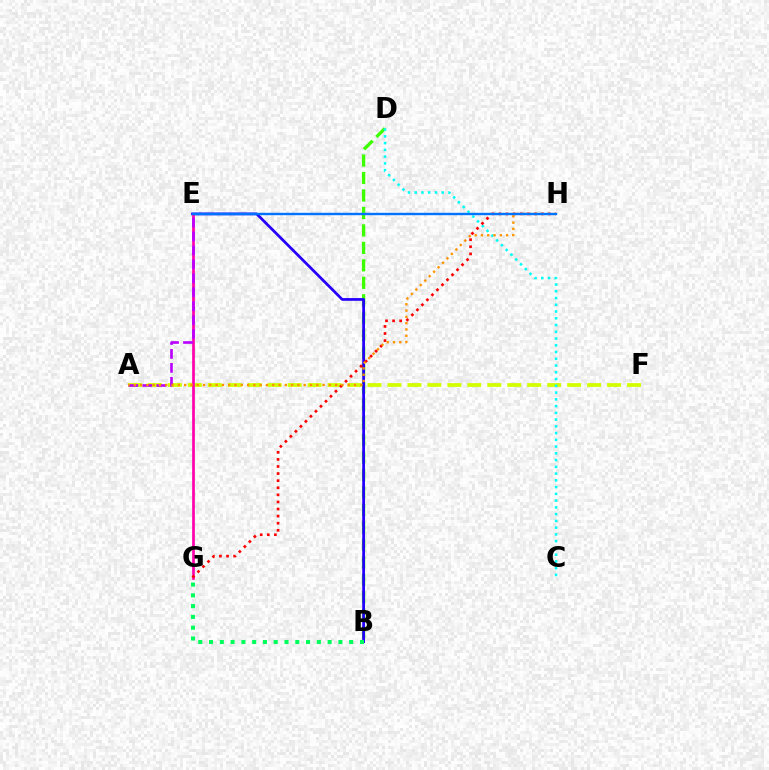{('A', 'F'): [{'color': '#d1ff00', 'line_style': 'dashed', 'thickness': 2.71}], ('B', 'D'): [{'color': '#3dff00', 'line_style': 'dashed', 'thickness': 2.37}], ('C', 'D'): [{'color': '#00fff6', 'line_style': 'dotted', 'thickness': 1.83}], ('B', 'E'): [{'color': '#2500ff', 'line_style': 'solid', 'thickness': 1.97}], ('E', 'G'): [{'color': '#ff00ac', 'line_style': 'solid', 'thickness': 1.94}], ('G', 'H'): [{'color': '#ff0000', 'line_style': 'dotted', 'thickness': 1.93}], ('A', 'E'): [{'color': '#b900ff', 'line_style': 'dashed', 'thickness': 1.89}], ('A', 'H'): [{'color': '#ff9400', 'line_style': 'dotted', 'thickness': 1.71}], ('E', 'H'): [{'color': '#0074ff', 'line_style': 'solid', 'thickness': 1.73}], ('B', 'G'): [{'color': '#00ff5c', 'line_style': 'dotted', 'thickness': 2.93}]}